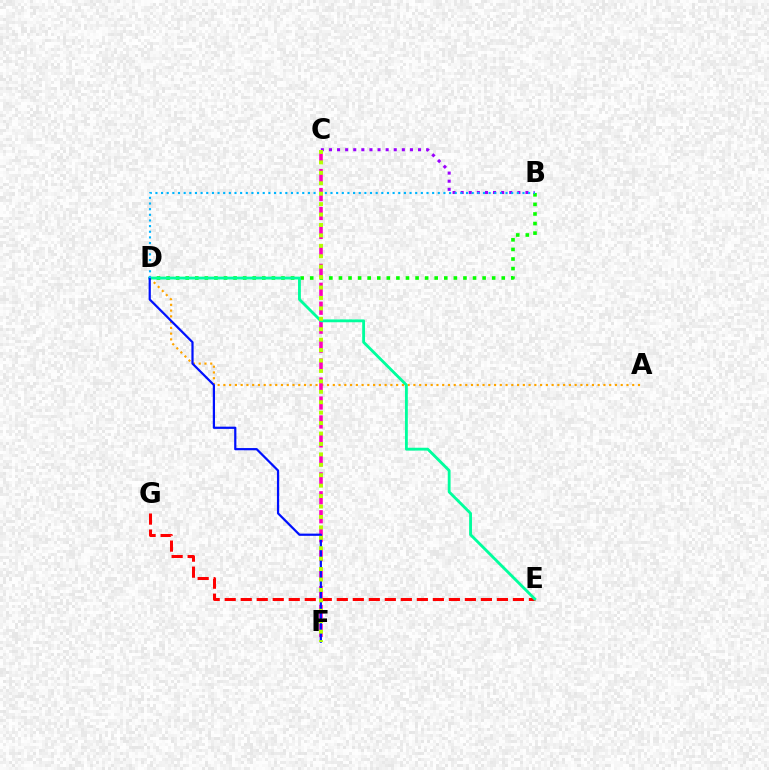{('A', 'D'): [{'color': '#ffa500', 'line_style': 'dotted', 'thickness': 1.56}], ('B', 'D'): [{'color': '#08ff00', 'line_style': 'dotted', 'thickness': 2.6}, {'color': '#00b5ff', 'line_style': 'dotted', 'thickness': 1.53}], ('C', 'F'): [{'color': '#ff00bd', 'line_style': 'dashed', 'thickness': 2.57}, {'color': '#b3ff00', 'line_style': 'dotted', 'thickness': 2.83}], ('E', 'G'): [{'color': '#ff0000', 'line_style': 'dashed', 'thickness': 2.18}], ('D', 'E'): [{'color': '#00ff9d', 'line_style': 'solid', 'thickness': 2.04}], ('B', 'C'): [{'color': '#9b00ff', 'line_style': 'dotted', 'thickness': 2.2}], ('D', 'F'): [{'color': '#0010ff', 'line_style': 'solid', 'thickness': 1.6}]}